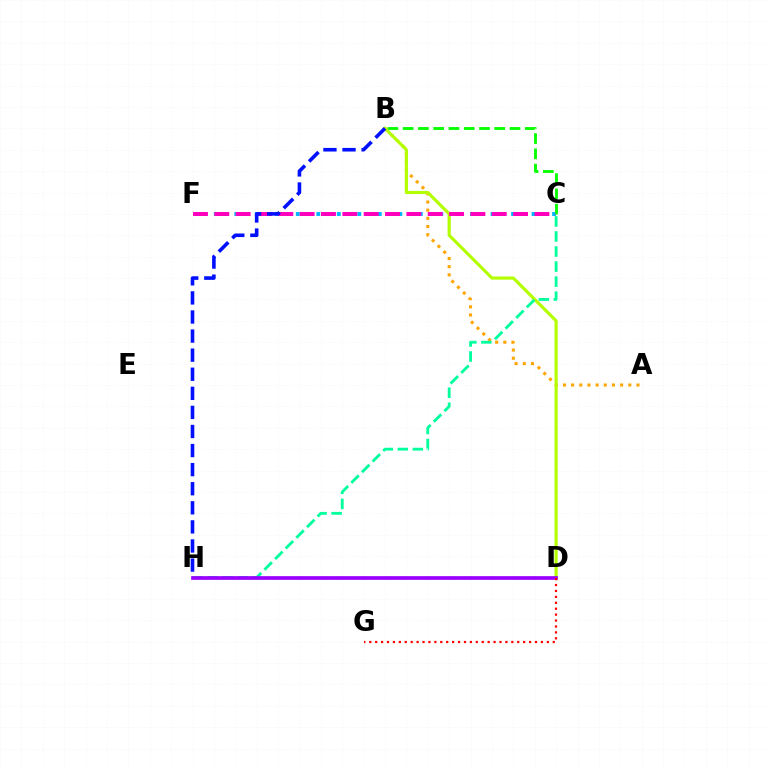{('C', 'F'): [{'color': '#00b5ff', 'line_style': 'dotted', 'thickness': 2.79}, {'color': '#ff00bd', 'line_style': 'dashed', 'thickness': 2.9}], ('B', 'C'): [{'color': '#08ff00', 'line_style': 'dashed', 'thickness': 2.07}], ('A', 'B'): [{'color': '#ffa500', 'line_style': 'dotted', 'thickness': 2.22}], ('B', 'D'): [{'color': '#b3ff00', 'line_style': 'solid', 'thickness': 2.26}], ('C', 'H'): [{'color': '#00ff9d', 'line_style': 'dashed', 'thickness': 2.04}], ('D', 'H'): [{'color': '#9b00ff', 'line_style': 'solid', 'thickness': 2.67}], ('D', 'G'): [{'color': '#ff0000', 'line_style': 'dotted', 'thickness': 1.61}], ('B', 'H'): [{'color': '#0010ff', 'line_style': 'dashed', 'thickness': 2.59}]}